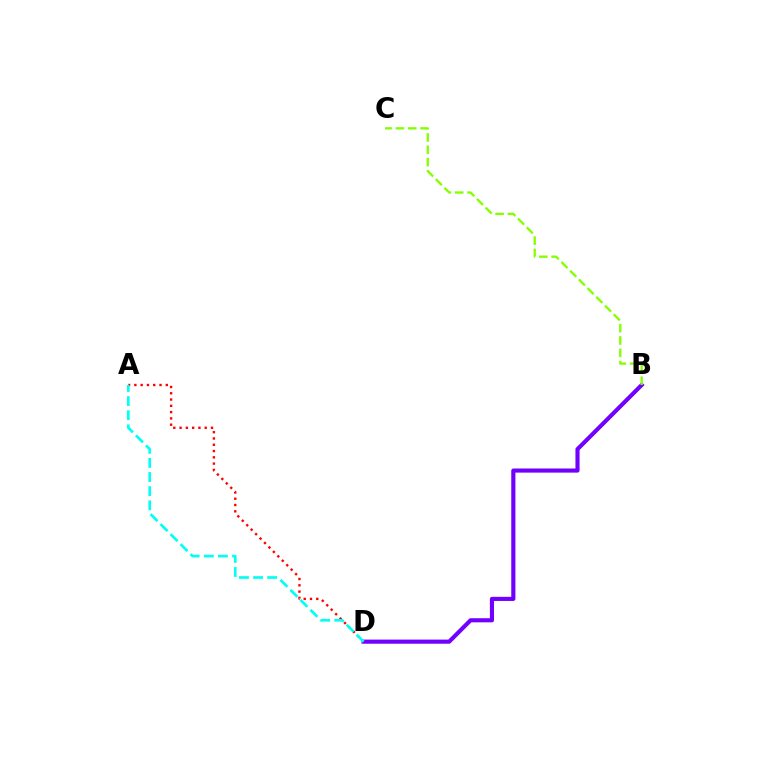{('B', 'D'): [{'color': '#7200ff', 'line_style': 'solid', 'thickness': 2.97}], ('A', 'D'): [{'color': '#ff0000', 'line_style': 'dotted', 'thickness': 1.71}, {'color': '#00fff6', 'line_style': 'dashed', 'thickness': 1.92}], ('B', 'C'): [{'color': '#84ff00', 'line_style': 'dashed', 'thickness': 1.67}]}